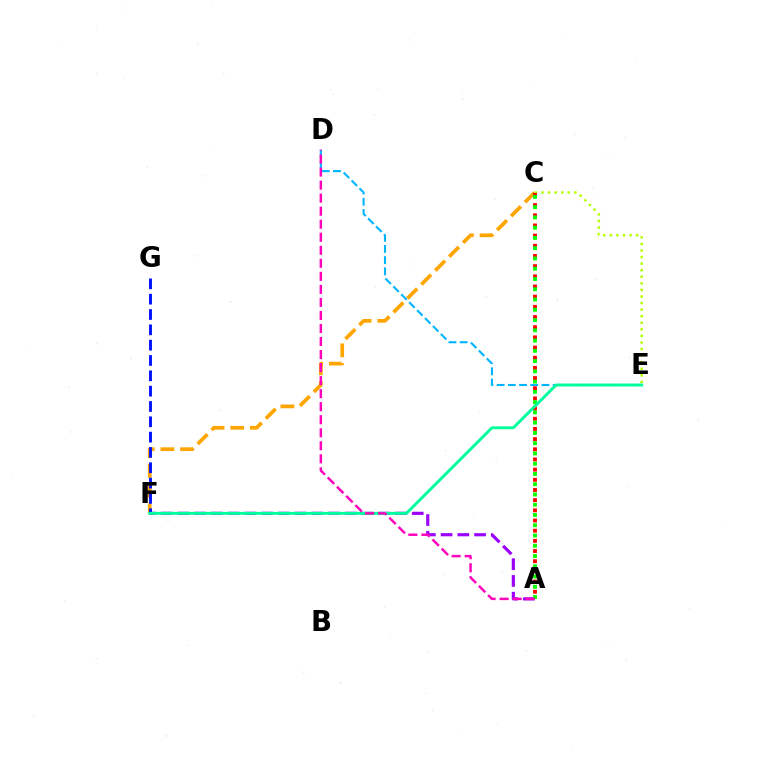{('C', 'F'): [{'color': '#ffa500', 'line_style': 'dashed', 'thickness': 2.67}], ('C', 'E'): [{'color': '#b3ff00', 'line_style': 'dotted', 'thickness': 1.79}], ('D', 'E'): [{'color': '#00b5ff', 'line_style': 'dashed', 'thickness': 1.52}], ('A', 'C'): [{'color': '#ff0000', 'line_style': 'dotted', 'thickness': 2.76}, {'color': '#08ff00', 'line_style': 'dotted', 'thickness': 2.79}], ('A', 'F'): [{'color': '#9b00ff', 'line_style': 'dashed', 'thickness': 2.27}], ('F', 'G'): [{'color': '#0010ff', 'line_style': 'dashed', 'thickness': 2.08}], ('E', 'F'): [{'color': '#00ff9d', 'line_style': 'solid', 'thickness': 2.1}], ('A', 'D'): [{'color': '#ff00bd', 'line_style': 'dashed', 'thickness': 1.77}]}